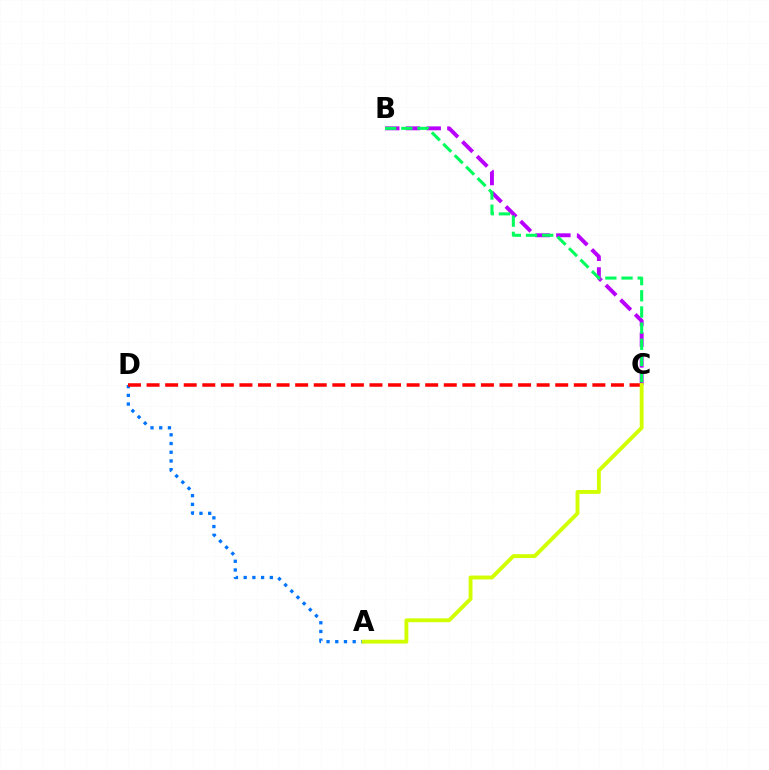{('B', 'C'): [{'color': '#b900ff', 'line_style': 'dashed', 'thickness': 2.82}, {'color': '#00ff5c', 'line_style': 'dashed', 'thickness': 2.2}], ('A', 'D'): [{'color': '#0074ff', 'line_style': 'dotted', 'thickness': 2.37}], ('C', 'D'): [{'color': '#ff0000', 'line_style': 'dashed', 'thickness': 2.52}], ('A', 'C'): [{'color': '#d1ff00', 'line_style': 'solid', 'thickness': 2.78}]}